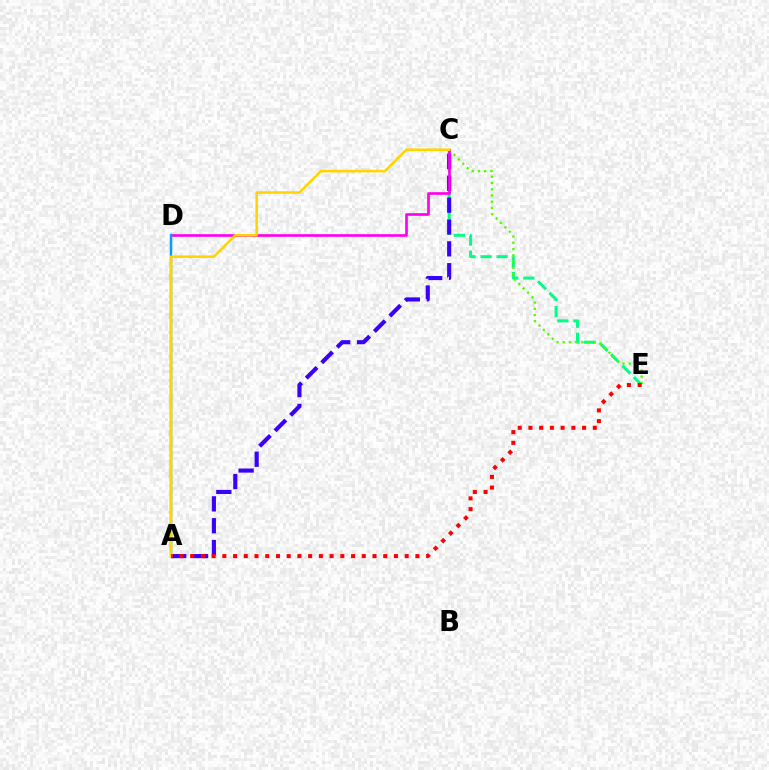{('C', 'E'): [{'color': '#00ff86', 'line_style': 'dashed', 'thickness': 2.18}, {'color': '#4fff00', 'line_style': 'dotted', 'thickness': 1.69}], ('A', 'C'): [{'color': '#3700ff', 'line_style': 'dashed', 'thickness': 2.97}, {'color': '#ffd500', 'line_style': 'solid', 'thickness': 1.83}], ('C', 'D'): [{'color': '#ff00ed', 'line_style': 'solid', 'thickness': 1.91}], ('A', 'D'): [{'color': '#009eff', 'line_style': 'solid', 'thickness': 1.76}], ('A', 'E'): [{'color': '#ff0000', 'line_style': 'dotted', 'thickness': 2.91}]}